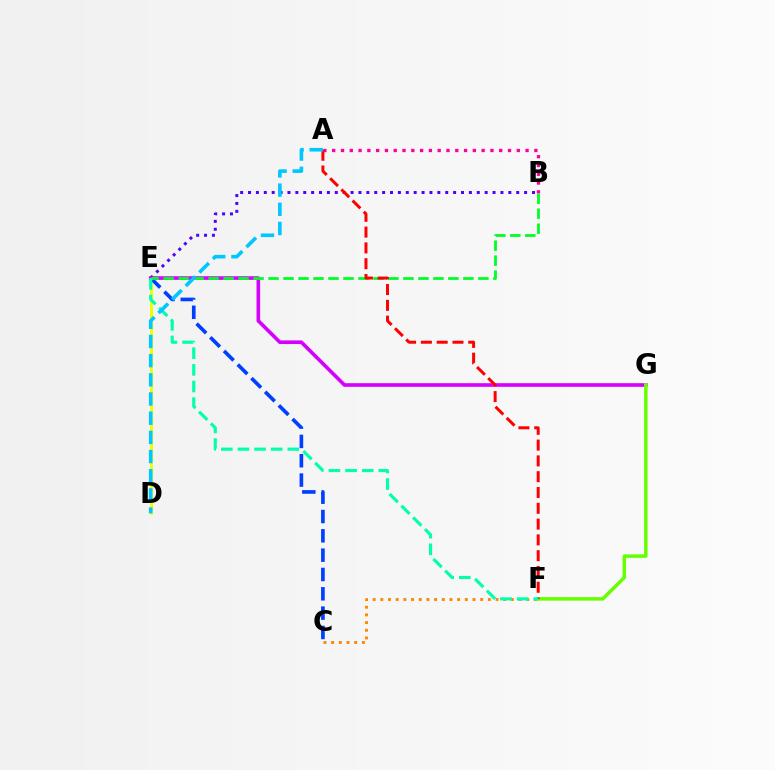{('C', 'F'): [{'color': '#ff8800', 'line_style': 'dotted', 'thickness': 2.09}], ('D', 'E'): [{'color': '#eeff00', 'line_style': 'solid', 'thickness': 2.14}], ('A', 'B'): [{'color': '#ff00a0', 'line_style': 'dotted', 'thickness': 2.39}], ('C', 'E'): [{'color': '#003fff', 'line_style': 'dashed', 'thickness': 2.63}], ('B', 'E'): [{'color': '#4f00ff', 'line_style': 'dotted', 'thickness': 2.14}, {'color': '#00ff27', 'line_style': 'dashed', 'thickness': 2.04}], ('E', 'G'): [{'color': '#d600ff', 'line_style': 'solid', 'thickness': 2.62}], ('F', 'G'): [{'color': '#66ff00', 'line_style': 'solid', 'thickness': 2.5}], ('A', 'F'): [{'color': '#ff0000', 'line_style': 'dashed', 'thickness': 2.15}], ('E', 'F'): [{'color': '#00ffaf', 'line_style': 'dashed', 'thickness': 2.26}], ('A', 'D'): [{'color': '#00c7ff', 'line_style': 'dashed', 'thickness': 2.61}]}